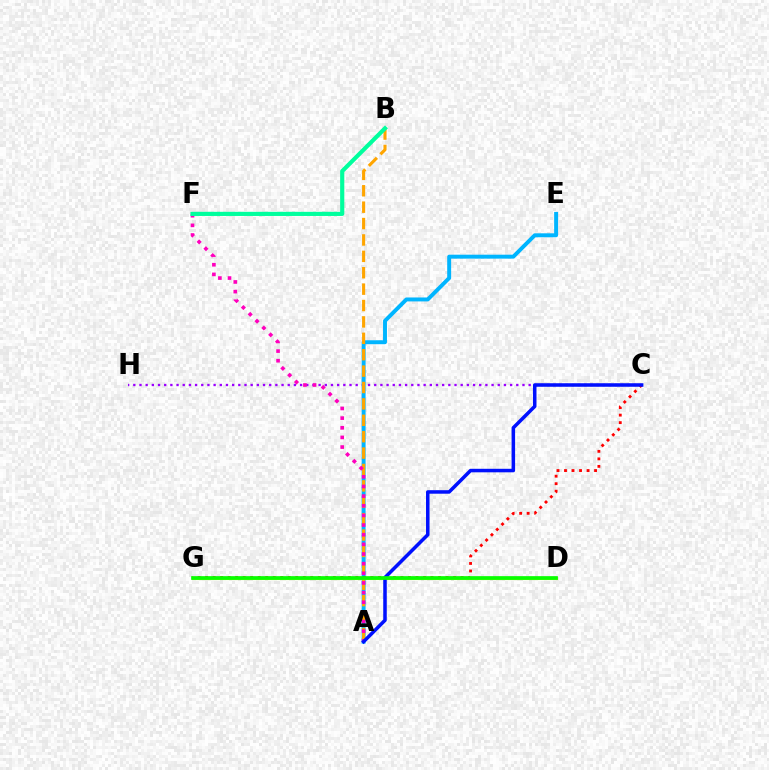{('D', 'G'): [{'color': '#b3ff00', 'line_style': 'solid', 'thickness': 2.22}, {'color': '#08ff00', 'line_style': 'solid', 'thickness': 2.66}], ('C', 'H'): [{'color': '#9b00ff', 'line_style': 'dotted', 'thickness': 1.68}], ('A', 'E'): [{'color': '#00b5ff', 'line_style': 'solid', 'thickness': 2.83}], ('A', 'B'): [{'color': '#ffa500', 'line_style': 'dashed', 'thickness': 2.23}], ('C', 'G'): [{'color': '#ff0000', 'line_style': 'dotted', 'thickness': 2.04}], ('A', 'F'): [{'color': '#ff00bd', 'line_style': 'dotted', 'thickness': 2.62}], ('A', 'C'): [{'color': '#0010ff', 'line_style': 'solid', 'thickness': 2.54}], ('B', 'F'): [{'color': '#00ff9d', 'line_style': 'solid', 'thickness': 2.99}]}